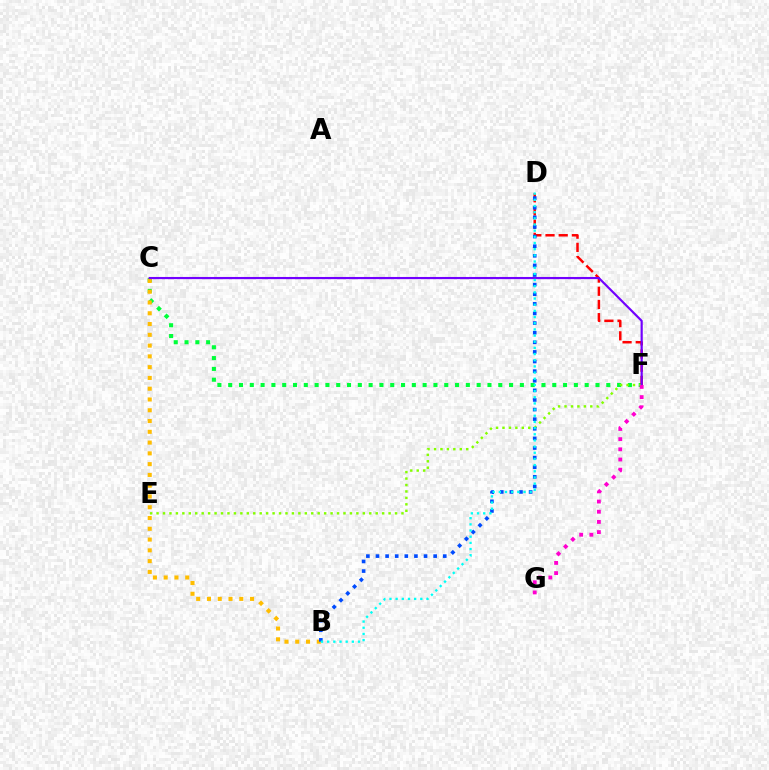{('C', 'F'): [{'color': '#00ff39', 'line_style': 'dotted', 'thickness': 2.94}, {'color': '#7200ff', 'line_style': 'solid', 'thickness': 1.57}], ('D', 'F'): [{'color': '#ff0000', 'line_style': 'dashed', 'thickness': 1.79}], ('E', 'F'): [{'color': '#84ff00', 'line_style': 'dotted', 'thickness': 1.75}], ('B', 'C'): [{'color': '#ffbd00', 'line_style': 'dotted', 'thickness': 2.93}], ('B', 'D'): [{'color': '#004bff', 'line_style': 'dotted', 'thickness': 2.61}, {'color': '#00fff6', 'line_style': 'dotted', 'thickness': 1.68}], ('F', 'G'): [{'color': '#ff00cf', 'line_style': 'dotted', 'thickness': 2.77}]}